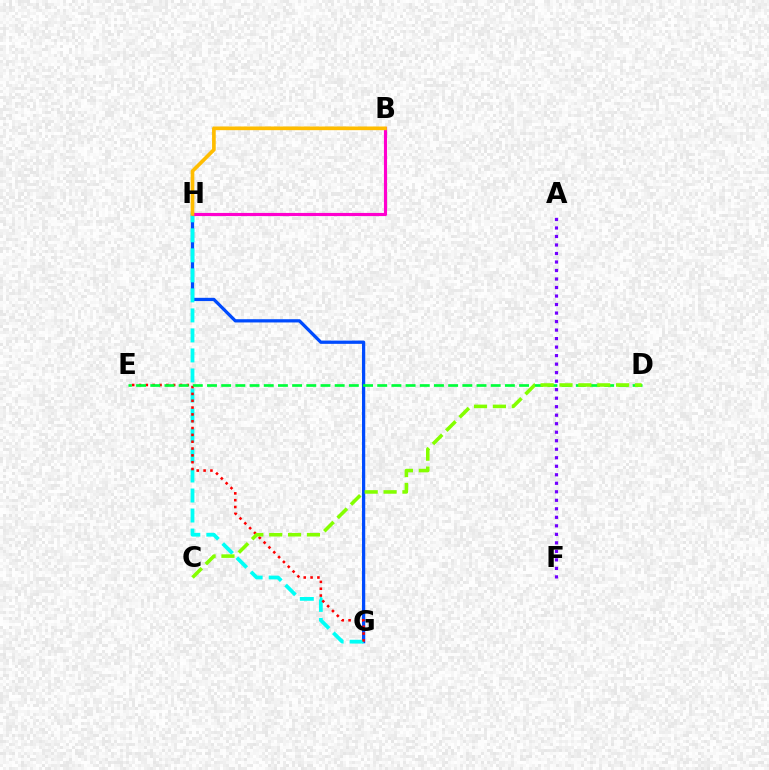{('G', 'H'): [{'color': '#004bff', 'line_style': 'solid', 'thickness': 2.34}, {'color': '#00fff6', 'line_style': 'dashed', 'thickness': 2.72}], ('B', 'H'): [{'color': '#ff00cf', 'line_style': 'solid', 'thickness': 2.26}, {'color': '#ffbd00', 'line_style': 'solid', 'thickness': 2.64}], ('E', 'G'): [{'color': '#ff0000', 'line_style': 'dotted', 'thickness': 1.85}], ('D', 'E'): [{'color': '#00ff39', 'line_style': 'dashed', 'thickness': 1.93}], ('A', 'F'): [{'color': '#7200ff', 'line_style': 'dotted', 'thickness': 2.31}], ('C', 'D'): [{'color': '#84ff00', 'line_style': 'dashed', 'thickness': 2.56}]}